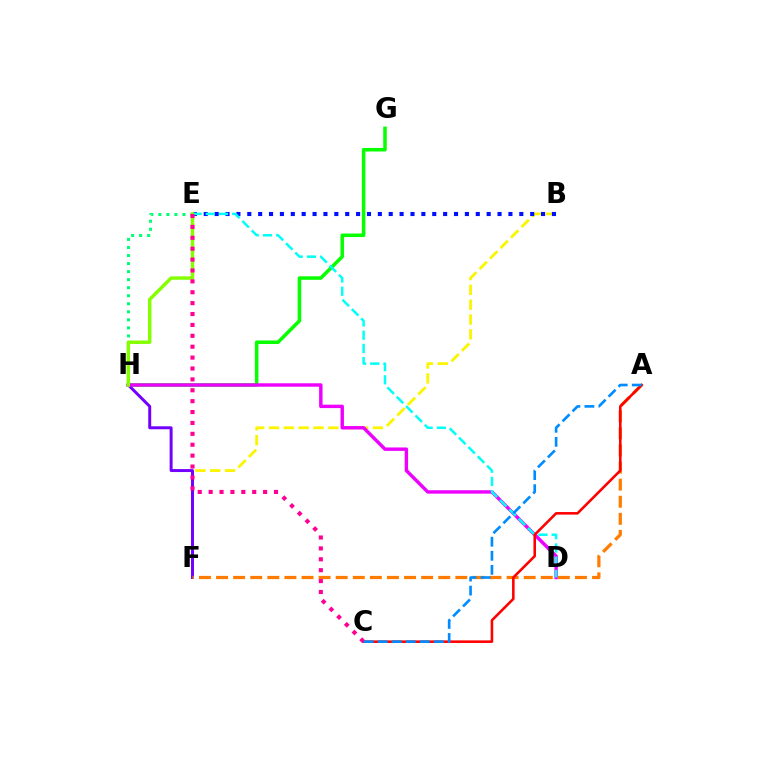{('G', 'H'): [{'color': '#08ff00', 'line_style': 'solid', 'thickness': 2.54}], ('B', 'F'): [{'color': '#fcf500', 'line_style': 'dashed', 'thickness': 2.02}], ('B', 'E'): [{'color': '#0010ff', 'line_style': 'dotted', 'thickness': 2.96}], ('F', 'H'): [{'color': '#7200ff', 'line_style': 'solid', 'thickness': 2.14}], ('D', 'H'): [{'color': '#ee00ff', 'line_style': 'solid', 'thickness': 2.46}], ('E', 'H'): [{'color': '#00ff74', 'line_style': 'dotted', 'thickness': 2.18}, {'color': '#84ff00', 'line_style': 'solid', 'thickness': 2.48}], ('D', 'E'): [{'color': '#00fff6', 'line_style': 'dashed', 'thickness': 1.79}], ('A', 'F'): [{'color': '#ff7c00', 'line_style': 'dashed', 'thickness': 2.32}], ('A', 'C'): [{'color': '#ff0000', 'line_style': 'solid', 'thickness': 1.85}, {'color': '#008cff', 'line_style': 'dashed', 'thickness': 1.91}], ('C', 'E'): [{'color': '#ff0094', 'line_style': 'dotted', 'thickness': 2.96}]}